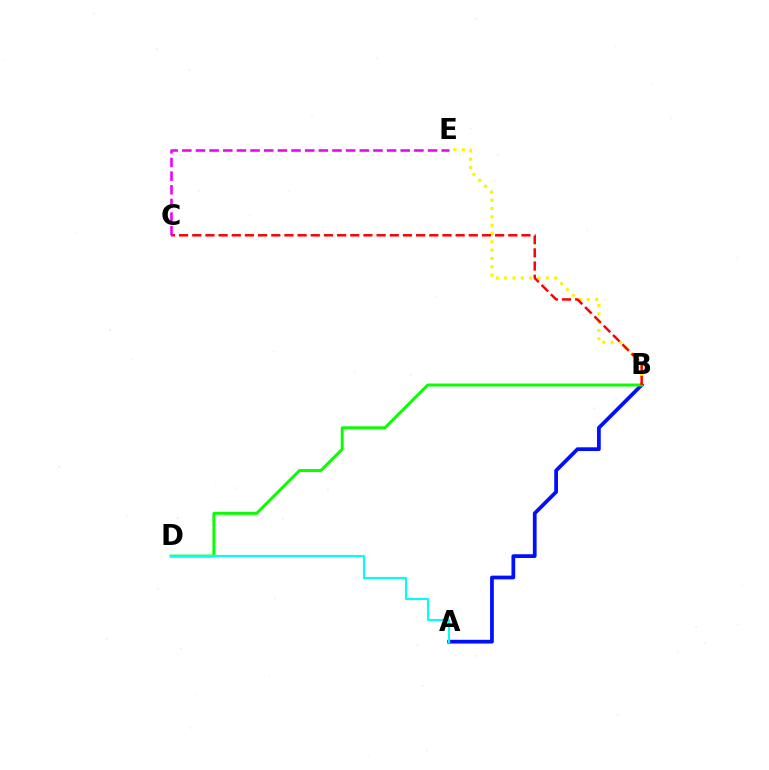{('B', 'E'): [{'color': '#fcf500', 'line_style': 'dotted', 'thickness': 2.26}], ('A', 'B'): [{'color': '#0010ff', 'line_style': 'solid', 'thickness': 2.69}], ('B', 'D'): [{'color': '#08ff00', 'line_style': 'solid', 'thickness': 2.13}], ('B', 'C'): [{'color': '#ff0000', 'line_style': 'dashed', 'thickness': 1.79}], ('A', 'D'): [{'color': '#00fff6', 'line_style': 'solid', 'thickness': 1.52}], ('C', 'E'): [{'color': '#ee00ff', 'line_style': 'dashed', 'thickness': 1.85}]}